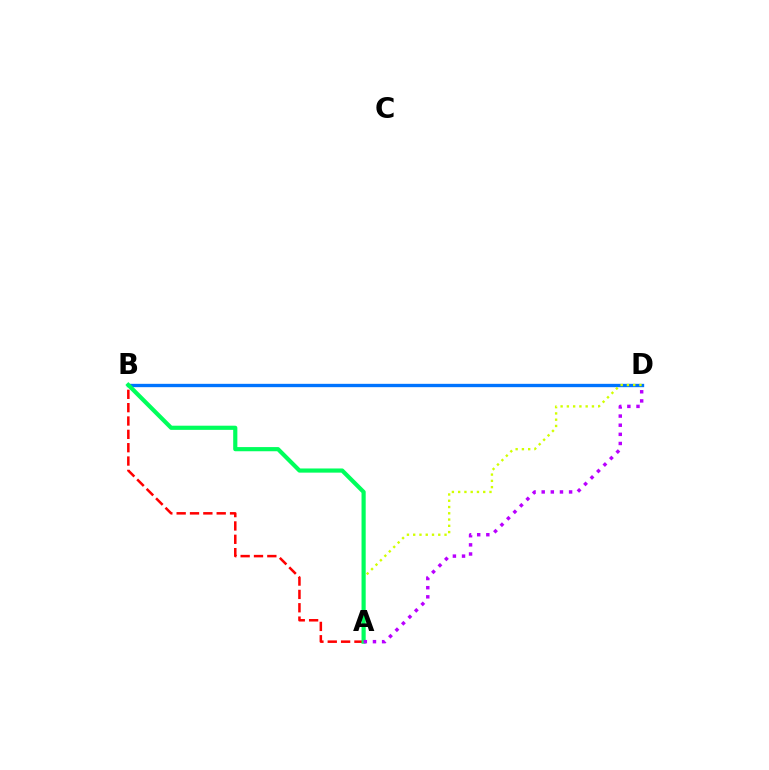{('A', 'B'): [{'color': '#ff0000', 'line_style': 'dashed', 'thickness': 1.81}, {'color': '#00ff5c', 'line_style': 'solid', 'thickness': 3.0}], ('B', 'D'): [{'color': '#0074ff', 'line_style': 'solid', 'thickness': 2.41}], ('A', 'D'): [{'color': '#d1ff00', 'line_style': 'dotted', 'thickness': 1.7}, {'color': '#b900ff', 'line_style': 'dotted', 'thickness': 2.48}]}